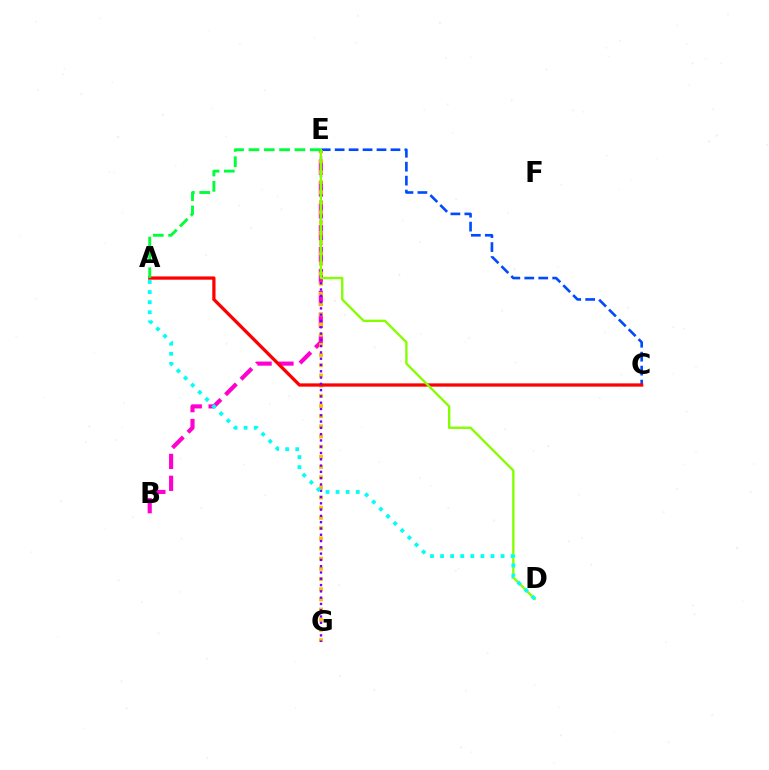{('B', 'E'): [{'color': '#ff00cf', 'line_style': 'dashed', 'thickness': 2.97}], ('C', 'E'): [{'color': '#004bff', 'line_style': 'dashed', 'thickness': 1.89}], ('E', 'G'): [{'color': '#ffbd00', 'line_style': 'dotted', 'thickness': 2.77}, {'color': '#7200ff', 'line_style': 'dotted', 'thickness': 1.71}], ('A', 'C'): [{'color': '#ff0000', 'line_style': 'solid', 'thickness': 2.35}], ('D', 'E'): [{'color': '#84ff00', 'line_style': 'solid', 'thickness': 1.69}], ('A', 'D'): [{'color': '#00fff6', 'line_style': 'dotted', 'thickness': 2.74}], ('A', 'E'): [{'color': '#00ff39', 'line_style': 'dashed', 'thickness': 2.08}]}